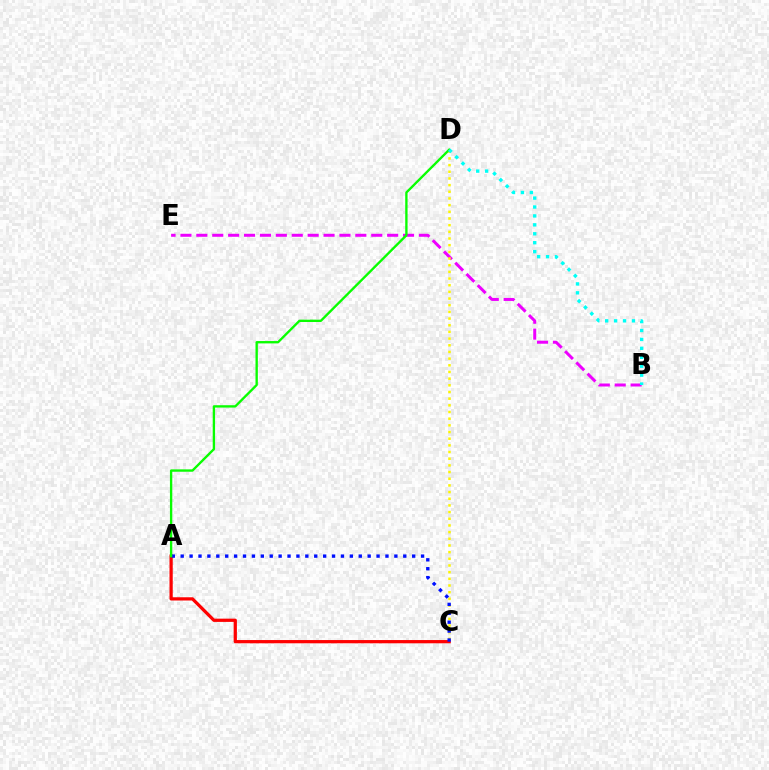{('B', 'E'): [{'color': '#ee00ff', 'line_style': 'dashed', 'thickness': 2.16}], ('A', 'C'): [{'color': '#ff0000', 'line_style': 'solid', 'thickness': 2.33}, {'color': '#0010ff', 'line_style': 'dotted', 'thickness': 2.42}], ('C', 'D'): [{'color': '#fcf500', 'line_style': 'dotted', 'thickness': 1.81}], ('A', 'D'): [{'color': '#08ff00', 'line_style': 'solid', 'thickness': 1.69}], ('B', 'D'): [{'color': '#00fff6', 'line_style': 'dotted', 'thickness': 2.43}]}